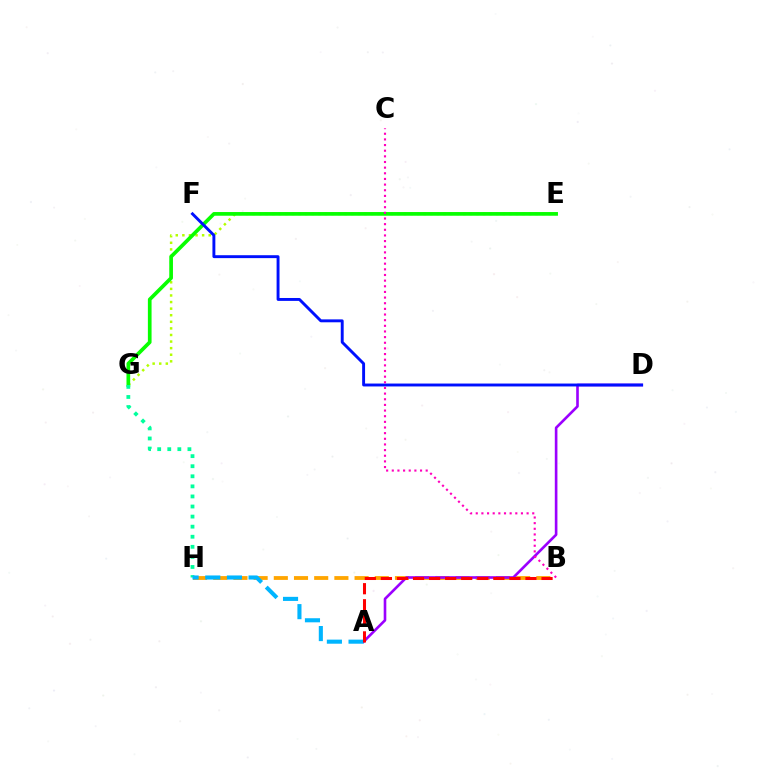{('B', 'H'): [{'color': '#ffa500', 'line_style': 'dashed', 'thickness': 2.74}], ('E', 'G'): [{'color': '#b3ff00', 'line_style': 'dotted', 'thickness': 1.79}, {'color': '#08ff00', 'line_style': 'solid', 'thickness': 2.66}], ('A', 'D'): [{'color': '#9b00ff', 'line_style': 'solid', 'thickness': 1.89}], ('D', 'F'): [{'color': '#0010ff', 'line_style': 'solid', 'thickness': 2.1}], ('G', 'H'): [{'color': '#00ff9d', 'line_style': 'dotted', 'thickness': 2.74}], ('A', 'H'): [{'color': '#00b5ff', 'line_style': 'dashed', 'thickness': 2.94}], ('B', 'C'): [{'color': '#ff00bd', 'line_style': 'dotted', 'thickness': 1.53}], ('A', 'B'): [{'color': '#ff0000', 'line_style': 'dashed', 'thickness': 2.18}]}